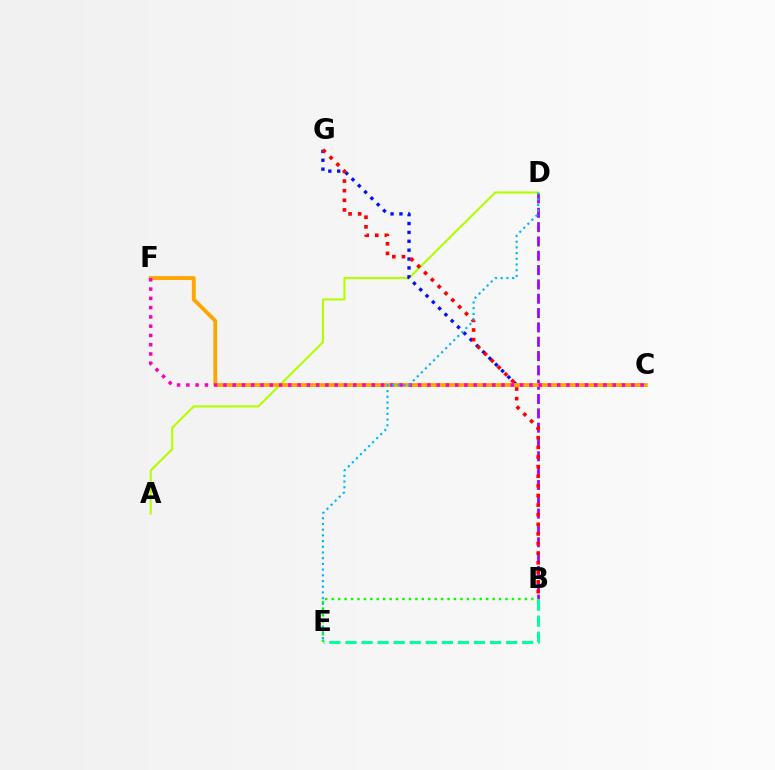{('B', 'D'): [{'color': '#9b00ff', 'line_style': 'dashed', 'thickness': 1.95}], ('A', 'D'): [{'color': '#b3ff00', 'line_style': 'solid', 'thickness': 1.54}], ('C', 'G'): [{'color': '#0010ff', 'line_style': 'dotted', 'thickness': 2.41}], ('C', 'F'): [{'color': '#ffa500', 'line_style': 'solid', 'thickness': 2.76}, {'color': '#ff00bd', 'line_style': 'dotted', 'thickness': 2.52}], ('B', 'G'): [{'color': '#ff0000', 'line_style': 'dotted', 'thickness': 2.61}], ('B', 'E'): [{'color': '#00ff9d', 'line_style': 'dashed', 'thickness': 2.18}, {'color': '#08ff00', 'line_style': 'dotted', 'thickness': 1.75}], ('D', 'E'): [{'color': '#00b5ff', 'line_style': 'dotted', 'thickness': 1.55}]}